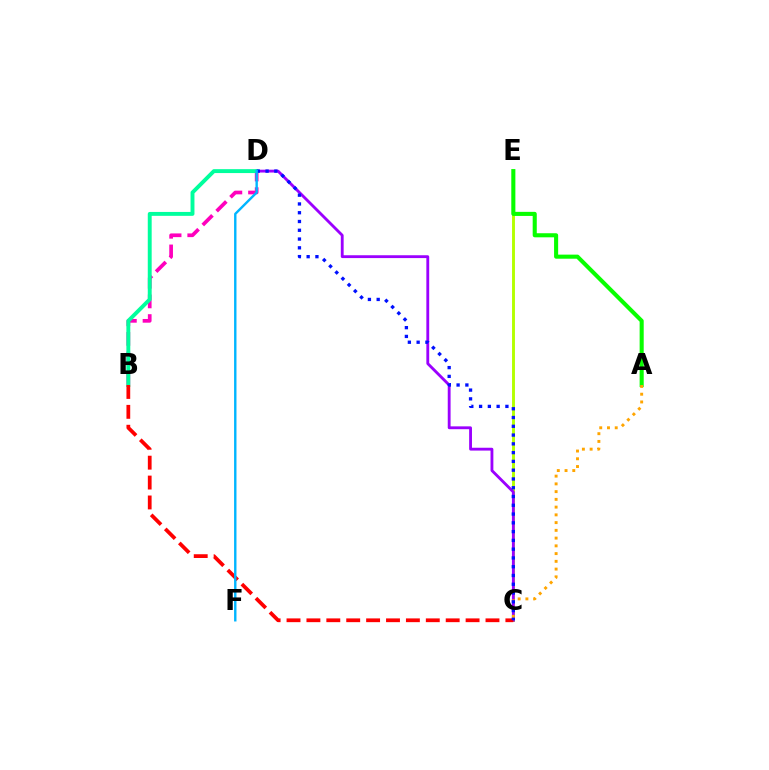{('C', 'E'): [{'color': '#b3ff00', 'line_style': 'solid', 'thickness': 2.1}], ('C', 'D'): [{'color': '#9b00ff', 'line_style': 'solid', 'thickness': 2.04}, {'color': '#0010ff', 'line_style': 'dotted', 'thickness': 2.38}], ('A', 'E'): [{'color': '#08ff00', 'line_style': 'solid', 'thickness': 2.94}], ('B', 'D'): [{'color': '#ff00bd', 'line_style': 'dashed', 'thickness': 2.67}, {'color': '#00ff9d', 'line_style': 'solid', 'thickness': 2.81}], ('A', 'C'): [{'color': '#ffa500', 'line_style': 'dotted', 'thickness': 2.1}], ('B', 'C'): [{'color': '#ff0000', 'line_style': 'dashed', 'thickness': 2.7}], ('D', 'F'): [{'color': '#00b5ff', 'line_style': 'solid', 'thickness': 1.72}]}